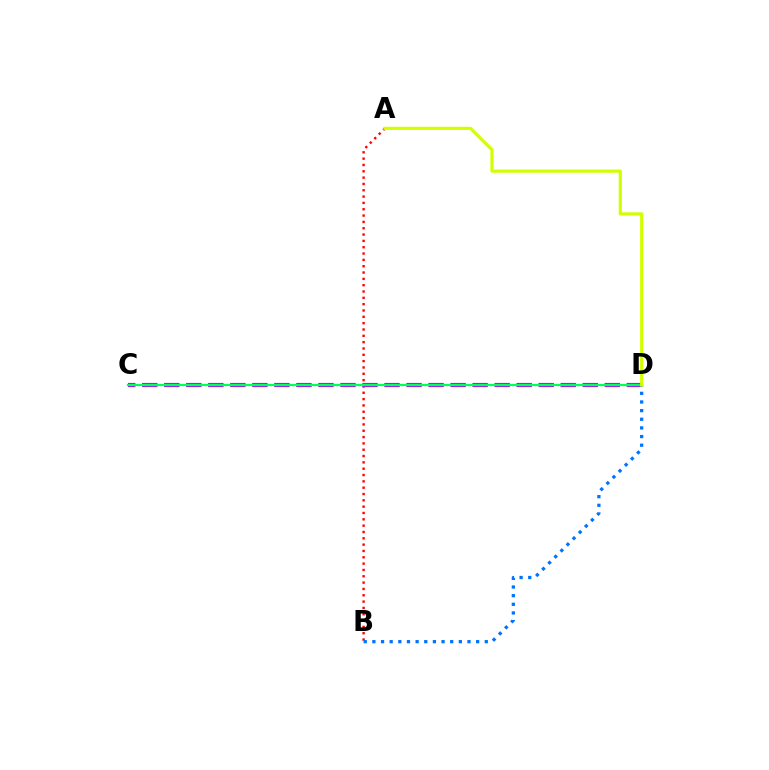{('A', 'B'): [{'color': '#ff0000', 'line_style': 'dotted', 'thickness': 1.72}], ('C', 'D'): [{'color': '#b900ff', 'line_style': 'dashed', 'thickness': 2.99}, {'color': '#00ff5c', 'line_style': 'solid', 'thickness': 1.64}], ('B', 'D'): [{'color': '#0074ff', 'line_style': 'dotted', 'thickness': 2.35}], ('A', 'D'): [{'color': '#d1ff00', 'line_style': 'solid', 'thickness': 2.27}]}